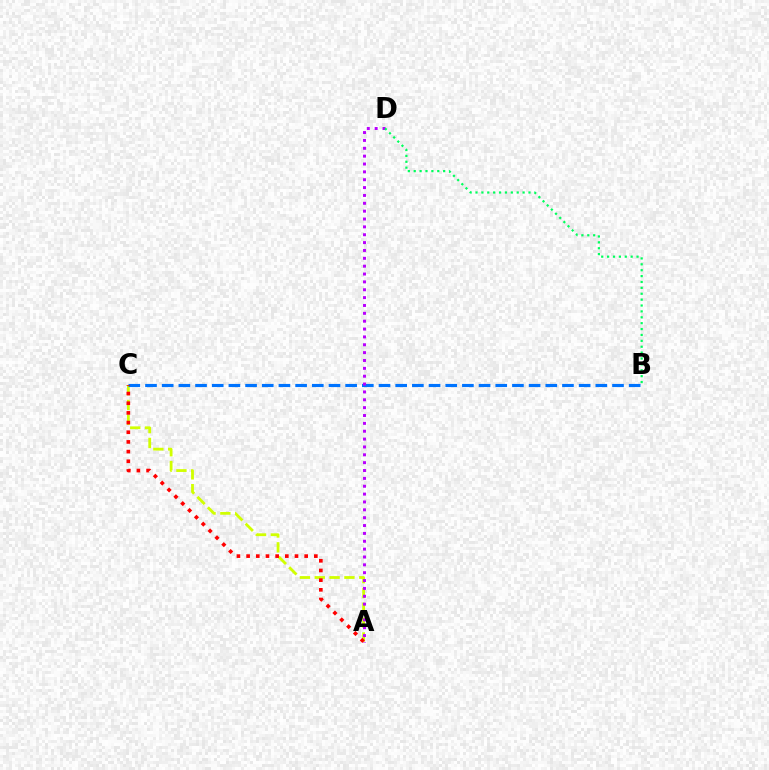{('A', 'C'): [{'color': '#d1ff00', 'line_style': 'dashed', 'thickness': 2.02}, {'color': '#ff0000', 'line_style': 'dotted', 'thickness': 2.63}], ('B', 'C'): [{'color': '#0074ff', 'line_style': 'dashed', 'thickness': 2.27}], ('A', 'D'): [{'color': '#b900ff', 'line_style': 'dotted', 'thickness': 2.14}], ('B', 'D'): [{'color': '#00ff5c', 'line_style': 'dotted', 'thickness': 1.6}]}